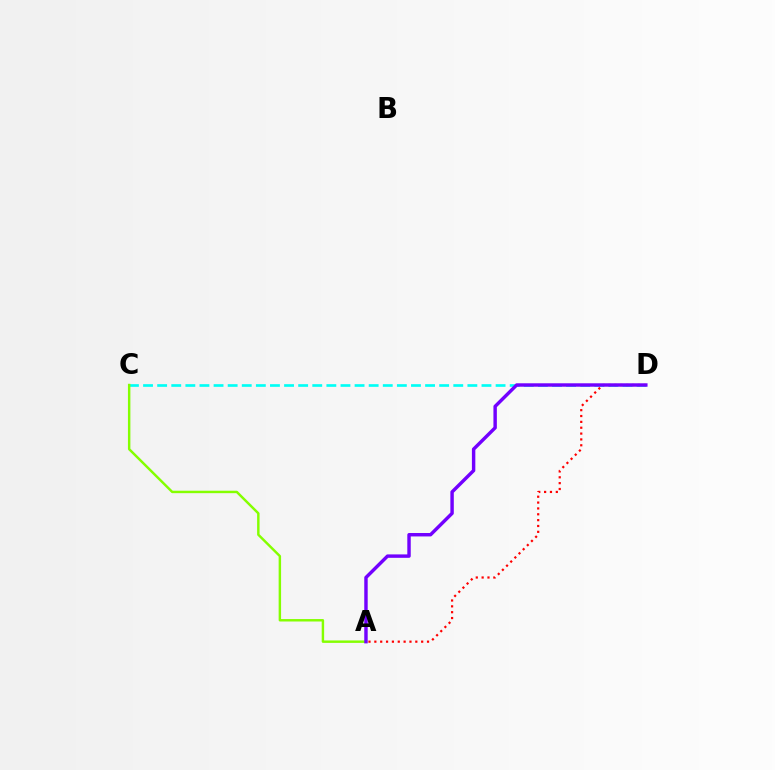{('C', 'D'): [{'color': '#00fff6', 'line_style': 'dashed', 'thickness': 1.92}], ('A', 'D'): [{'color': '#ff0000', 'line_style': 'dotted', 'thickness': 1.59}, {'color': '#7200ff', 'line_style': 'solid', 'thickness': 2.47}], ('A', 'C'): [{'color': '#84ff00', 'line_style': 'solid', 'thickness': 1.76}]}